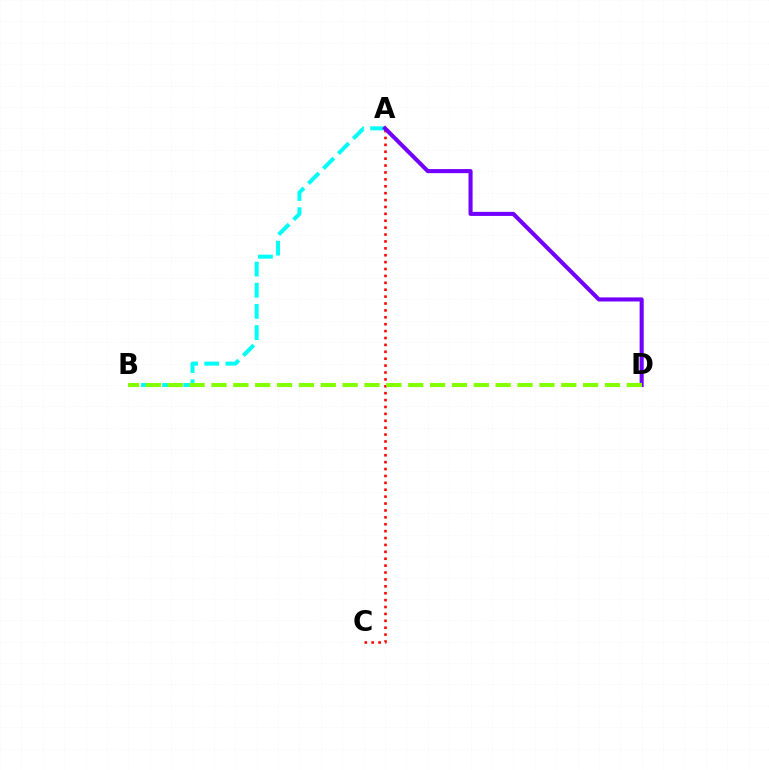{('A', 'B'): [{'color': '#00fff6', 'line_style': 'dashed', 'thickness': 2.87}], ('A', 'C'): [{'color': '#ff0000', 'line_style': 'dotted', 'thickness': 1.87}], ('A', 'D'): [{'color': '#7200ff', 'line_style': 'solid', 'thickness': 2.94}], ('B', 'D'): [{'color': '#84ff00', 'line_style': 'dashed', 'thickness': 2.97}]}